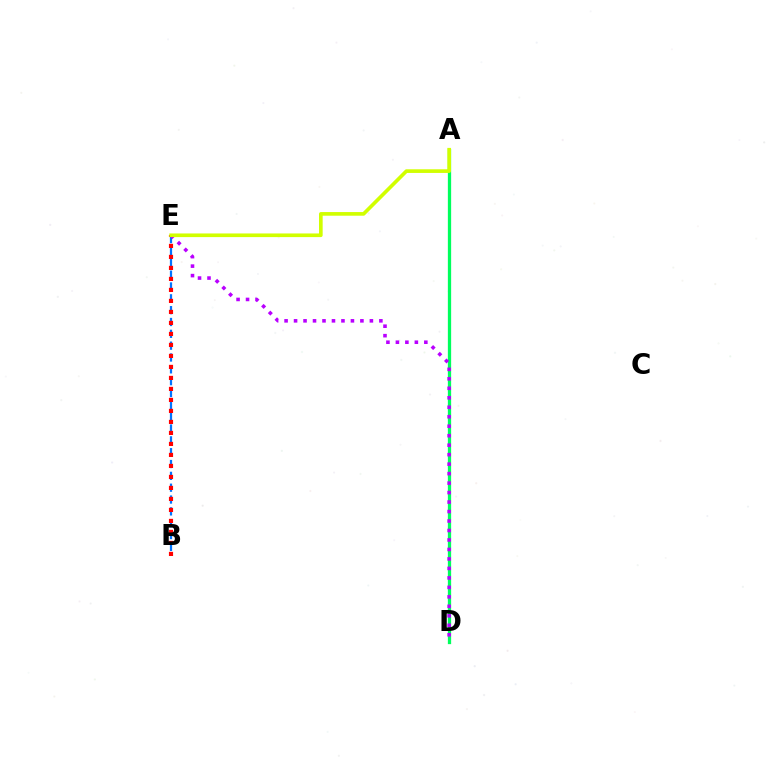{('B', 'E'): [{'color': '#0074ff', 'line_style': 'dashed', 'thickness': 1.61}, {'color': '#ff0000', 'line_style': 'dotted', 'thickness': 2.99}], ('A', 'D'): [{'color': '#00ff5c', 'line_style': 'solid', 'thickness': 2.36}], ('D', 'E'): [{'color': '#b900ff', 'line_style': 'dotted', 'thickness': 2.58}], ('A', 'E'): [{'color': '#d1ff00', 'line_style': 'solid', 'thickness': 2.63}]}